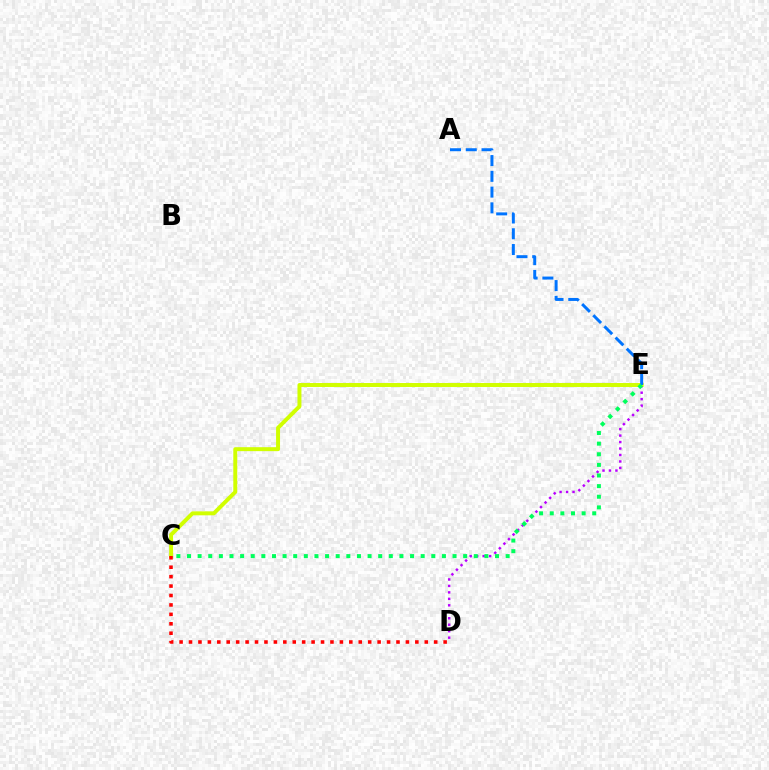{('D', 'E'): [{'color': '#b900ff', 'line_style': 'dotted', 'thickness': 1.76}], ('C', 'E'): [{'color': '#d1ff00', 'line_style': 'solid', 'thickness': 2.85}, {'color': '#00ff5c', 'line_style': 'dotted', 'thickness': 2.89}], ('A', 'E'): [{'color': '#0074ff', 'line_style': 'dashed', 'thickness': 2.14}], ('C', 'D'): [{'color': '#ff0000', 'line_style': 'dotted', 'thickness': 2.56}]}